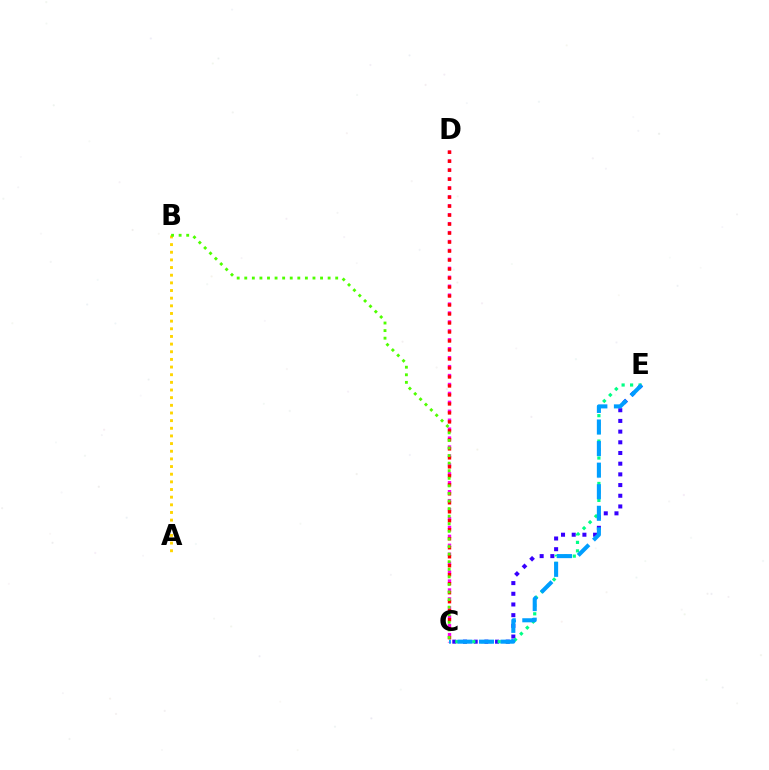{('C', 'E'): [{'color': '#3700ff', 'line_style': 'dotted', 'thickness': 2.9}, {'color': '#00ff86', 'line_style': 'dotted', 'thickness': 2.3}, {'color': '#009eff', 'line_style': 'dashed', 'thickness': 2.93}], ('C', 'D'): [{'color': '#ff00ed', 'line_style': 'dotted', 'thickness': 2.43}, {'color': '#ff0000', 'line_style': 'dotted', 'thickness': 2.44}], ('A', 'B'): [{'color': '#ffd500', 'line_style': 'dotted', 'thickness': 2.08}], ('B', 'C'): [{'color': '#4fff00', 'line_style': 'dotted', 'thickness': 2.06}]}